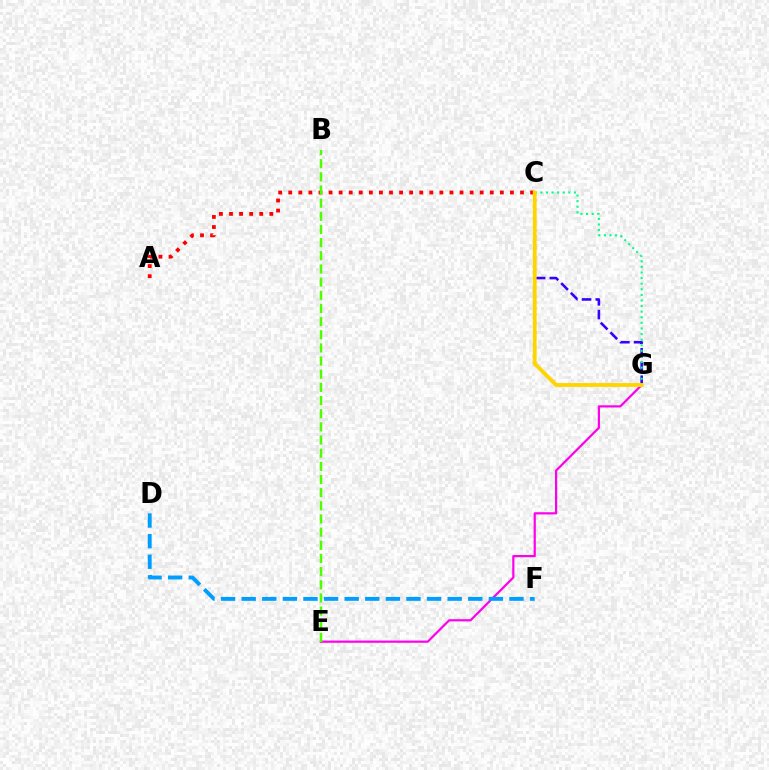{('E', 'G'): [{'color': '#ff00ed', 'line_style': 'solid', 'thickness': 1.59}], ('A', 'C'): [{'color': '#ff0000', 'line_style': 'dotted', 'thickness': 2.74}], ('B', 'E'): [{'color': '#4fff00', 'line_style': 'dashed', 'thickness': 1.79}], ('C', 'G'): [{'color': '#3700ff', 'line_style': 'dashed', 'thickness': 1.86}, {'color': '#00ff86', 'line_style': 'dotted', 'thickness': 1.52}, {'color': '#ffd500', 'line_style': 'solid', 'thickness': 2.76}], ('D', 'F'): [{'color': '#009eff', 'line_style': 'dashed', 'thickness': 2.8}]}